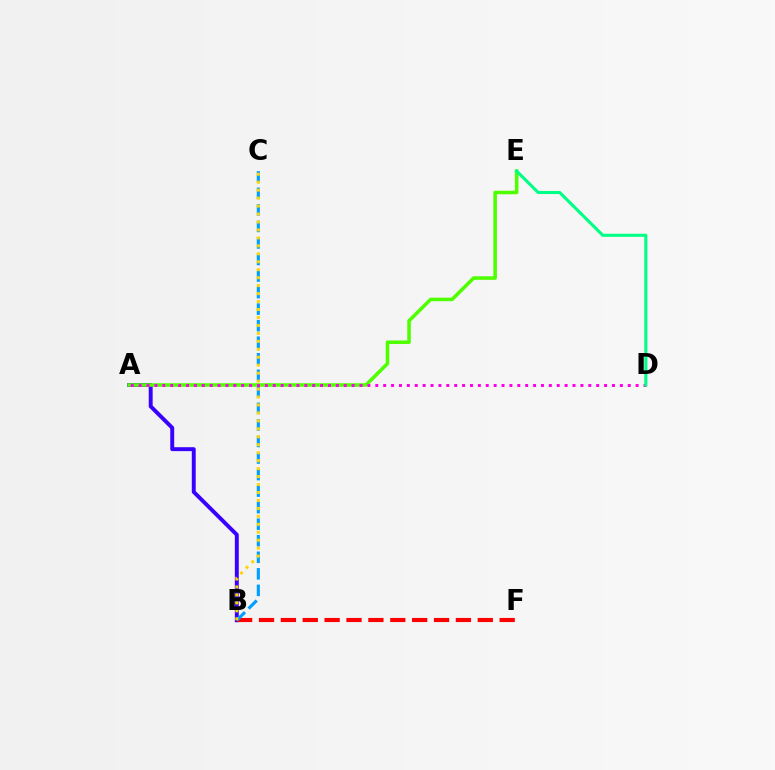{('A', 'B'): [{'color': '#3700ff', 'line_style': 'solid', 'thickness': 2.82}], ('A', 'E'): [{'color': '#4fff00', 'line_style': 'solid', 'thickness': 2.55}], ('B', 'F'): [{'color': '#ff0000', 'line_style': 'dashed', 'thickness': 2.97}], ('B', 'C'): [{'color': '#009eff', 'line_style': 'dashed', 'thickness': 2.25}, {'color': '#ffd500', 'line_style': 'dotted', 'thickness': 2.16}], ('A', 'D'): [{'color': '#ff00ed', 'line_style': 'dotted', 'thickness': 2.14}], ('D', 'E'): [{'color': '#00ff86', 'line_style': 'solid', 'thickness': 2.23}]}